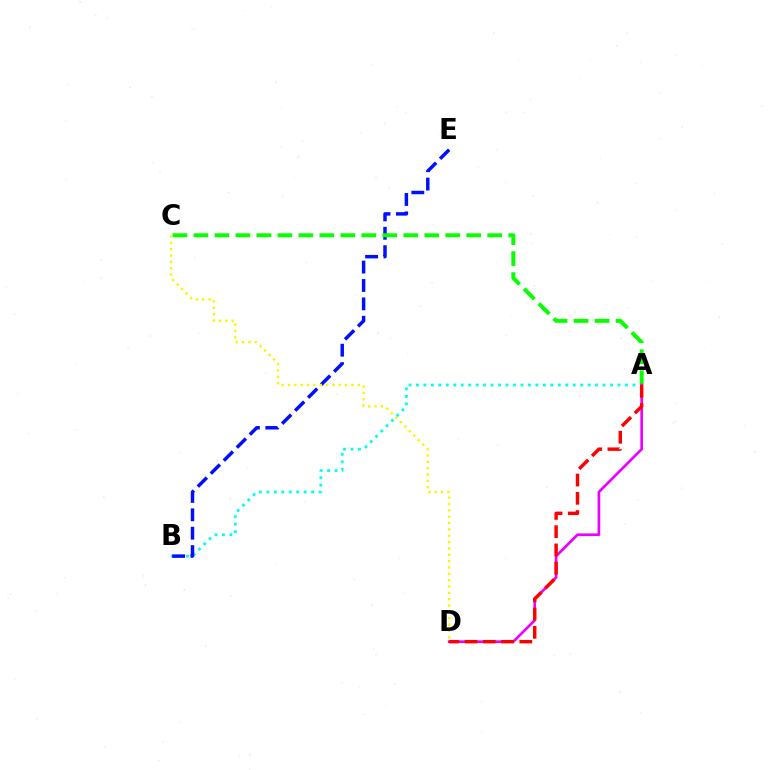{('A', 'B'): [{'color': '#00fff6', 'line_style': 'dotted', 'thickness': 2.03}], ('B', 'E'): [{'color': '#0010ff', 'line_style': 'dashed', 'thickness': 2.5}], ('A', 'C'): [{'color': '#08ff00', 'line_style': 'dashed', 'thickness': 2.85}], ('A', 'D'): [{'color': '#ee00ff', 'line_style': 'solid', 'thickness': 1.92}, {'color': '#ff0000', 'line_style': 'dashed', 'thickness': 2.48}], ('C', 'D'): [{'color': '#fcf500', 'line_style': 'dotted', 'thickness': 1.73}]}